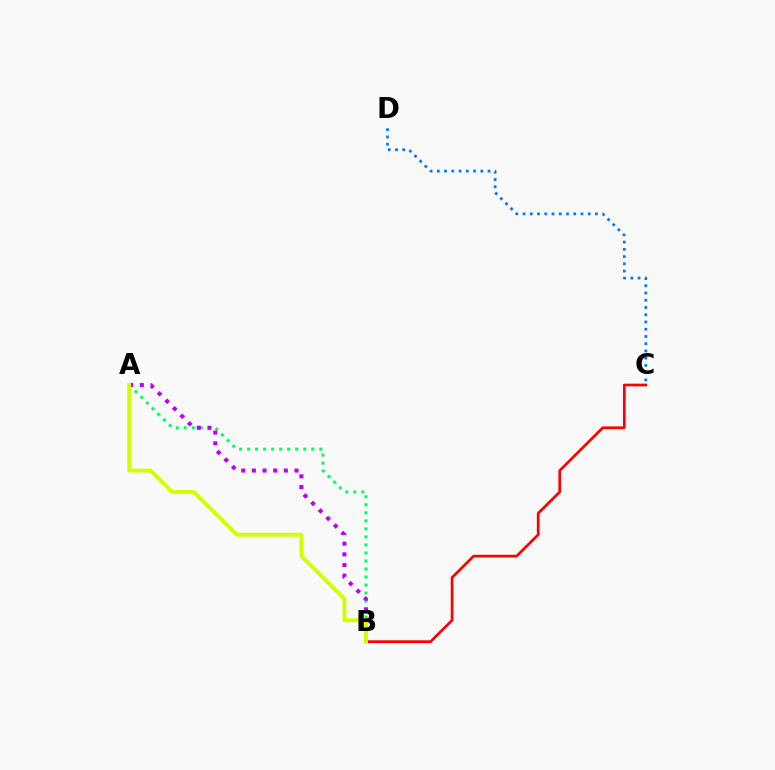{('B', 'C'): [{'color': '#ff0000', 'line_style': 'solid', 'thickness': 1.95}], ('A', 'B'): [{'color': '#00ff5c', 'line_style': 'dotted', 'thickness': 2.18}, {'color': '#b900ff', 'line_style': 'dotted', 'thickness': 2.9}, {'color': '#d1ff00', 'line_style': 'solid', 'thickness': 2.81}], ('C', 'D'): [{'color': '#0074ff', 'line_style': 'dotted', 'thickness': 1.97}]}